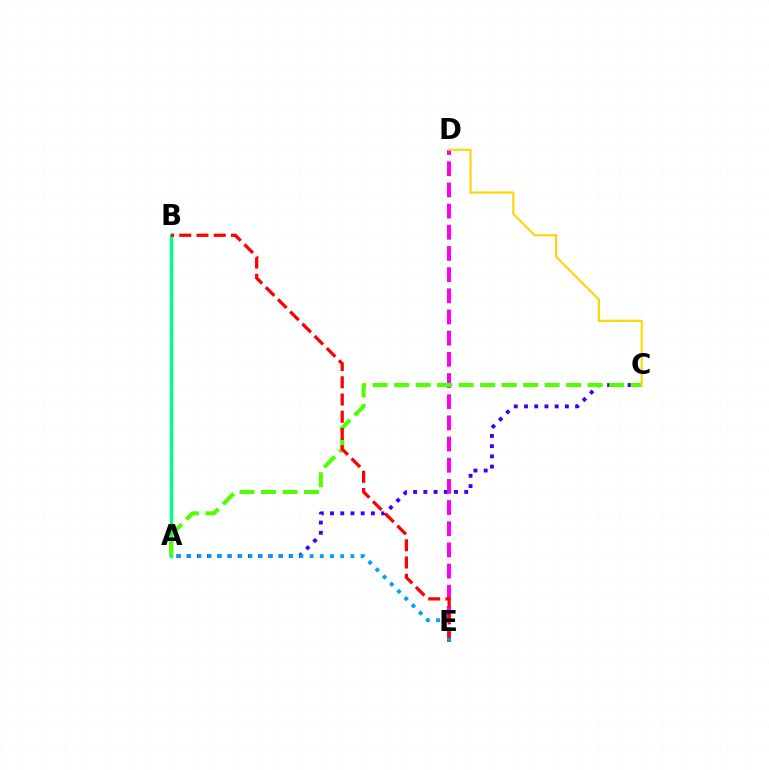{('A', 'C'): [{'color': '#3700ff', 'line_style': 'dotted', 'thickness': 2.78}, {'color': '#4fff00', 'line_style': 'dashed', 'thickness': 2.92}], ('D', 'E'): [{'color': '#ff00ed', 'line_style': 'dashed', 'thickness': 2.88}], ('A', 'B'): [{'color': '#00ff86', 'line_style': 'solid', 'thickness': 2.45}], ('B', 'E'): [{'color': '#ff0000', 'line_style': 'dashed', 'thickness': 2.34}], ('C', 'D'): [{'color': '#ffd500', 'line_style': 'solid', 'thickness': 1.53}], ('A', 'E'): [{'color': '#009eff', 'line_style': 'dotted', 'thickness': 2.77}]}